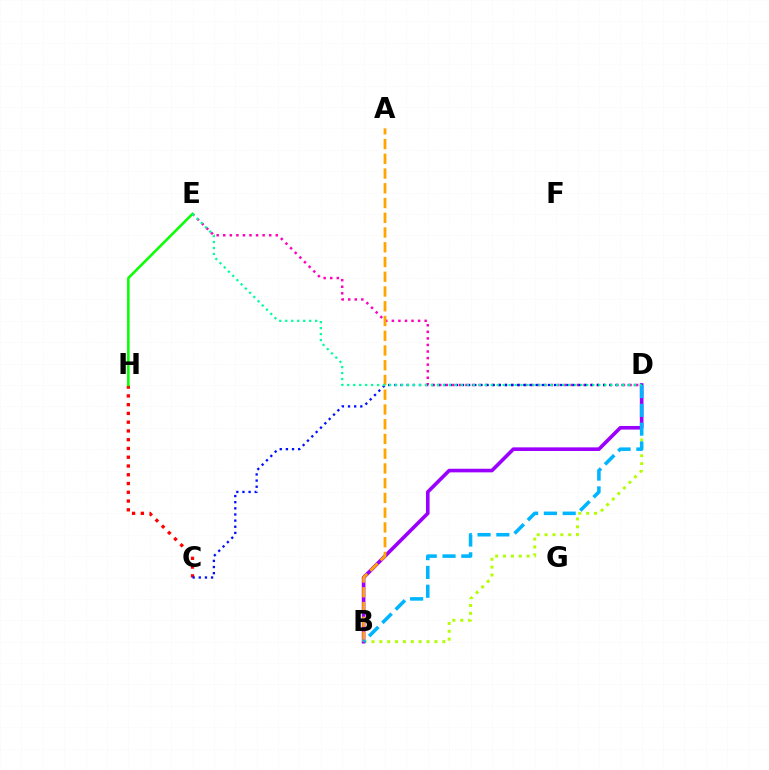{('B', 'D'): [{'color': '#b3ff00', 'line_style': 'dotted', 'thickness': 2.14}, {'color': '#9b00ff', 'line_style': 'solid', 'thickness': 2.61}, {'color': '#00b5ff', 'line_style': 'dashed', 'thickness': 2.55}], ('D', 'E'): [{'color': '#ff00bd', 'line_style': 'dotted', 'thickness': 1.78}, {'color': '#00ff9d', 'line_style': 'dotted', 'thickness': 1.62}], ('C', 'H'): [{'color': '#ff0000', 'line_style': 'dotted', 'thickness': 2.38}], ('C', 'D'): [{'color': '#0010ff', 'line_style': 'dotted', 'thickness': 1.67}], ('E', 'H'): [{'color': '#08ff00', 'line_style': 'solid', 'thickness': 1.83}], ('A', 'B'): [{'color': '#ffa500', 'line_style': 'dashed', 'thickness': 2.0}]}